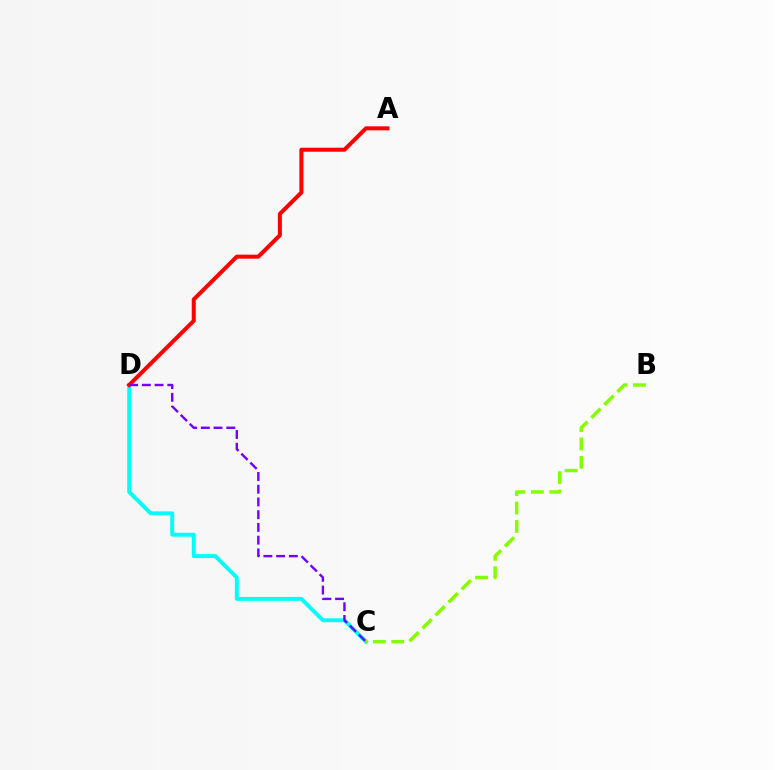{('C', 'D'): [{'color': '#00fff6', 'line_style': 'solid', 'thickness': 2.83}, {'color': '#7200ff', 'line_style': 'dashed', 'thickness': 1.73}], ('A', 'D'): [{'color': '#ff0000', 'line_style': 'solid', 'thickness': 2.89}], ('B', 'C'): [{'color': '#84ff00', 'line_style': 'dashed', 'thickness': 2.5}]}